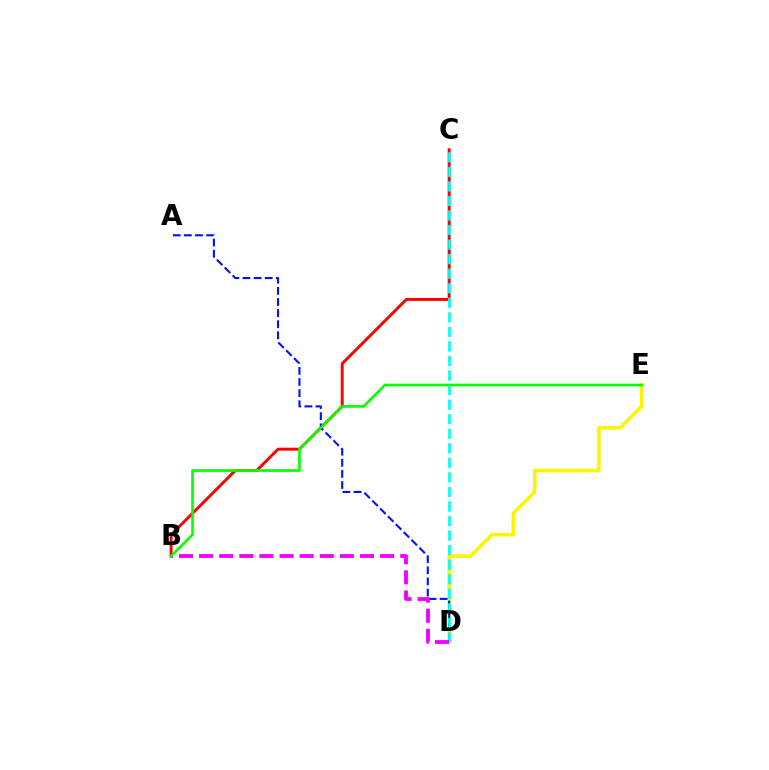{('D', 'E'): [{'color': '#fcf500', 'line_style': 'solid', 'thickness': 2.58}], ('B', 'C'): [{'color': '#ff0000', 'line_style': 'solid', 'thickness': 2.11}], ('A', 'D'): [{'color': '#0010ff', 'line_style': 'dashed', 'thickness': 1.51}], ('C', 'D'): [{'color': '#00fff6', 'line_style': 'dashed', 'thickness': 1.98}], ('B', 'D'): [{'color': '#ee00ff', 'line_style': 'dashed', 'thickness': 2.73}], ('B', 'E'): [{'color': '#08ff00', 'line_style': 'solid', 'thickness': 1.91}]}